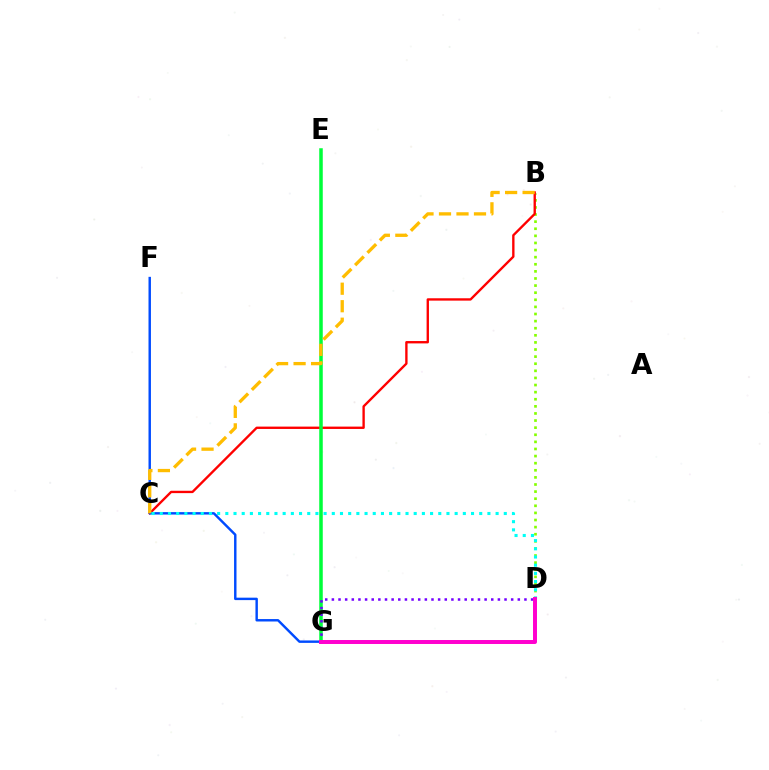{('B', 'D'): [{'color': '#84ff00', 'line_style': 'dotted', 'thickness': 1.93}], ('B', 'C'): [{'color': '#ff0000', 'line_style': 'solid', 'thickness': 1.7}, {'color': '#ffbd00', 'line_style': 'dashed', 'thickness': 2.38}], ('F', 'G'): [{'color': '#004bff', 'line_style': 'solid', 'thickness': 1.75}], ('E', 'G'): [{'color': '#00ff39', 'line_style': 'solid', 'thickness': 2.54}], ('D', 'G'): [{'color': '#7200ff', 'line_style': 'dotted', 'thickness': 1.8}, {'color': '#ff00cf', 'line_style': 'solid', 'thickness': 2.86}], ('C', 'D'): [{'color': '#00fff6', 'line_style': 'dotted', 'thickness': 2.23}]}